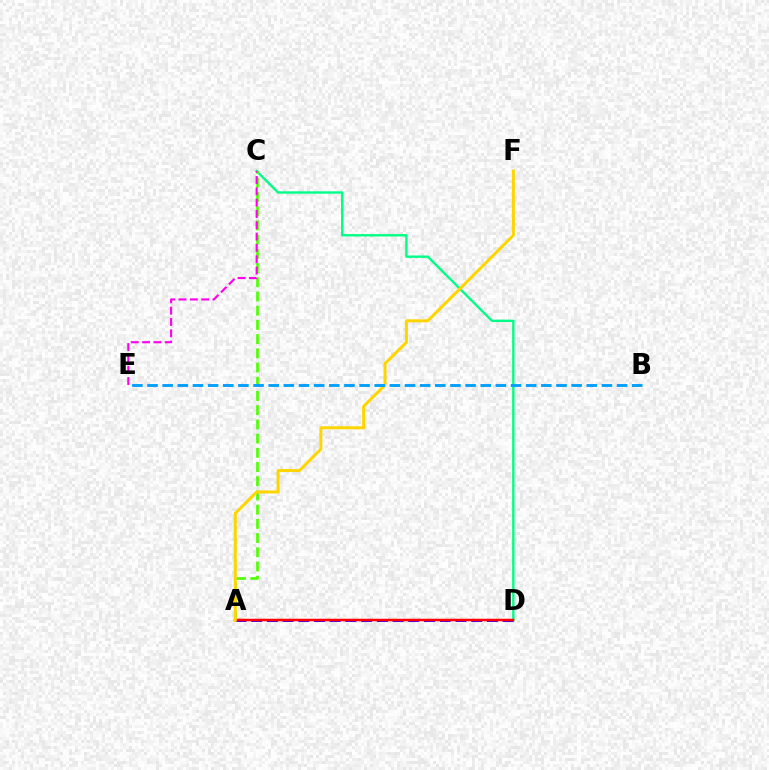{('C', 'D'): [{'color': '#00ff86', 'line_style': 'solid', 'thickness': 1.72}], ('A', 'C'): [{'color': '#4fff00', 'line_style': 'dashed', 'thickness': 1.93}], ('C', 'E'): [{'color': '#ff00ed', 'line_style': 'dashed', 'thickness': 1.54}], ('A', 'D'): [{'color': '#3700ff', 'line_style': 'dashed', 'thickness': 2.13}, {'color': '#ff0000', 'line_style': 'solid', 'thickness': 1.8}], ('A', 'F'): [{'color': '#ffd500', 'line_style': 'solid', 'thickness': 2.16}], ('B', 'E'): [{'color': '#009eff', 'line_style': 'dashed', 'thickness': 2.06}]}